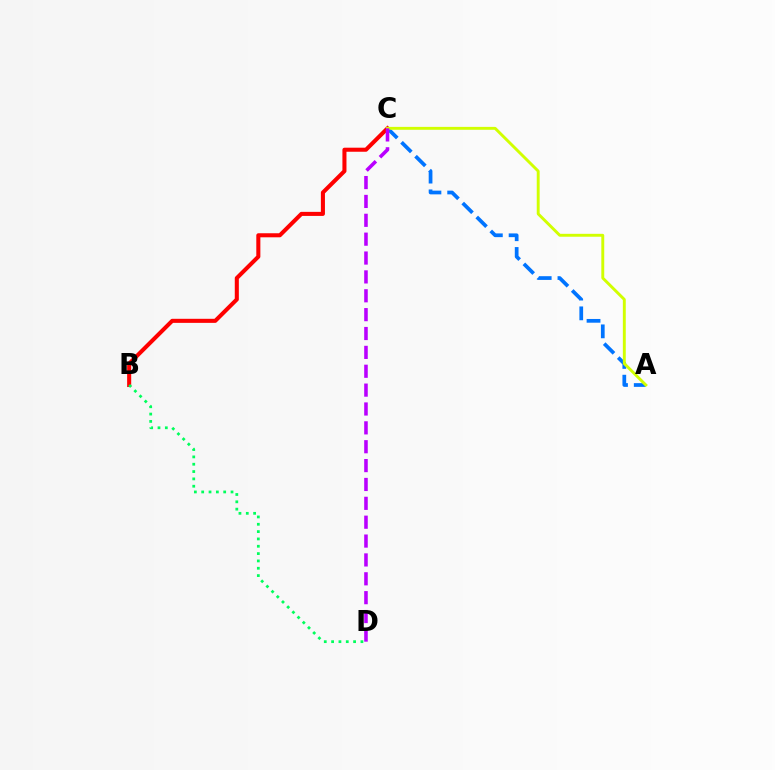{('A', 'C'): [{'color': '#0074ff', 'line_style': 'dashed', 'thickness': 2.68}, {'color': '#d1ff00', 'line_style': 'solid', 'thickness': 2.09}], ('B', 'C'): [{'color': '#ff0000', 'line_style': 'solid', 'thickness': 2.92}], ('B', 'D'): [{'color': '#00ff5c', 'line_style': 'dotted', 'thickness': 1.99}], ('C', 'D'): [{'color': '#b900ff', 'line_style': 'dashed', 'thickness': 2.56}]}